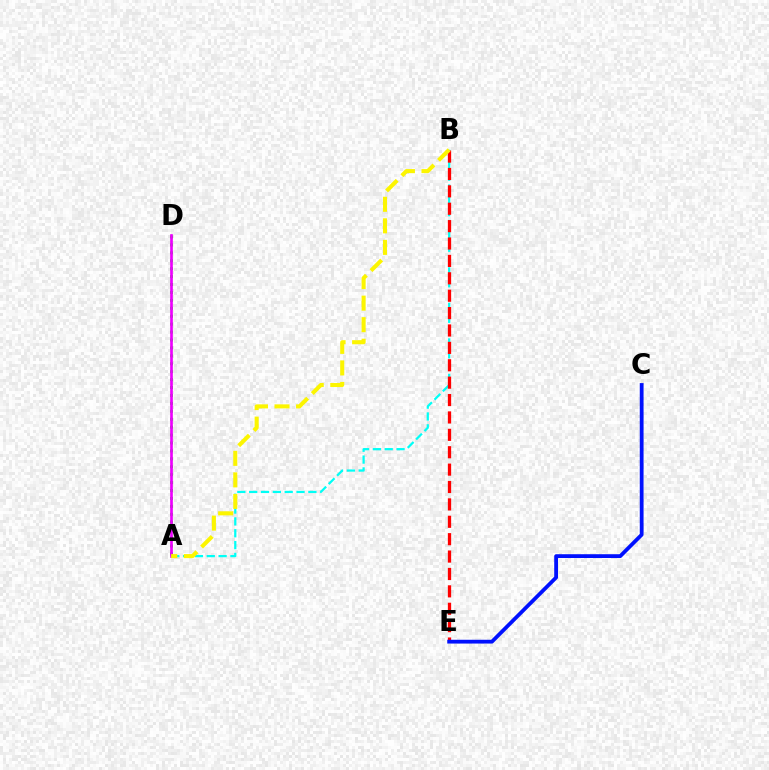{('A', 'D'): [{'color': '#08ff00', 'line_style': 'dotted', 'thickness': 2.15}, {'color': '#ee00ff', 'line_style': 'solid', 'thickness': 1.92}], ('A', 'B'): [{'color': '#00fff6', 'line_style': 'dashed', 'thickness': 1.61}, {'color': '#fcf500', 'line_style': 'dashed', 'thickness': 2.93}], ('B', 'E'): [{'color': '#ff0000', 'line_style': 'dashed', 'thickness': 2.36}], ('C', 'E'): [{'color': '#0010ff', 'line_style': 'solid', 'thickness': 2.73}]}